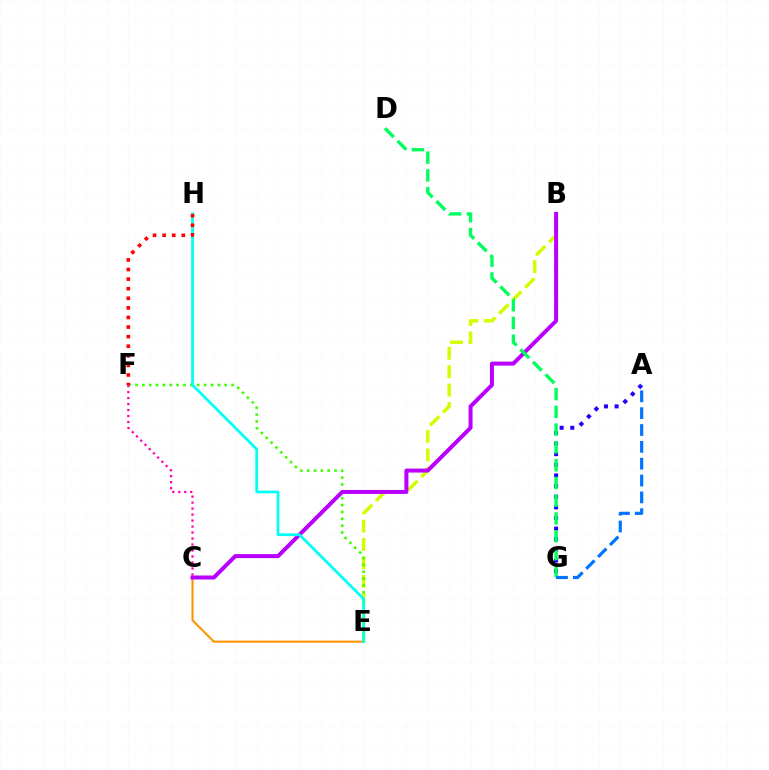{('B', 'E'): [{'color': '#d1ff00', 'line_style': 'dashed', 'thickness': 2.5}], ('A', 'G'): [{'color': '#2500ff', 'line_style': 'dotted', 'thickness': 2.89}, {'color': '#0074ff', 'line_style': 'dashed', 'thickness': 2.29}], ('C', 'E'): [{'color': '#ff9400', 'line_style': 'solid', 'thickness': 1.51}], ('E', 'F'): [{'color': '#3dff00', 'line_style': 'dotted', 'thickness': 1.86}], ('B', 'C'): [{'color': '#b900ff', 'line_style': 'solid', 'thickness': 2.87}], ('E', 'H'): [{'color': '#00fff6', 'line_style': 'solid', 'thickness': 1.97}], ('F', 'H'): [{'color': '#ff0000', 'line_style': 'dotted', 'thickness': 2.6}], ('C', 'F'): [{'color': '#ff00ac', 'line_style': 'dotted', 'thickness': 1.63}], ('D', 'G'): [{'color': '#00ff5c', 'line_style': 'dashed', 'thickness': 2.41}]}